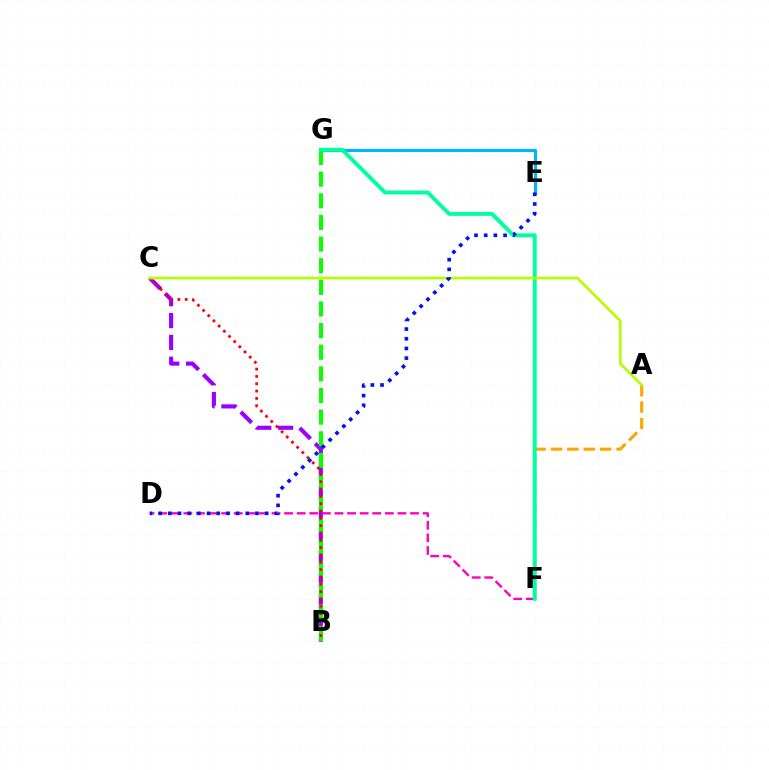{('A', 'F'): [{'color': '#ffa500', 'line_style': 'dashed', 'thickness': 2.23}], ('B', 'C'): [{'color': '#9b00ff', 'line_style': 'dashed', 'thickness': 2.97}, {'color': '#ff0000', 'line_style': 'dotted', 'thickness': 1.99}], ('E', 'G'): [{'color': '#00b5ff', 'line_style': 'solid', 'thickness': 2.26}], ('B', 'G'): [{'color': '#08ff00', 'line_style': 'dashed', 'thickness': 2.94}], ('D', 'F'): [{'color': '#ff00bd', 'line_style': 'dashed', 'thickness': 1.71}], ('F', 'G'): [{'color': '#00ff9d', 'line_style': 'solid', 'thickness': 2.83}], ('A', 'C'): [{'color': '#b3ff00', 'line_style': 'solid', 'thickness': 1.92}], ('D', 'E'): [{'color': '#0010ff', 'line_style': 'dotted', 'thickness': 2.63}]}